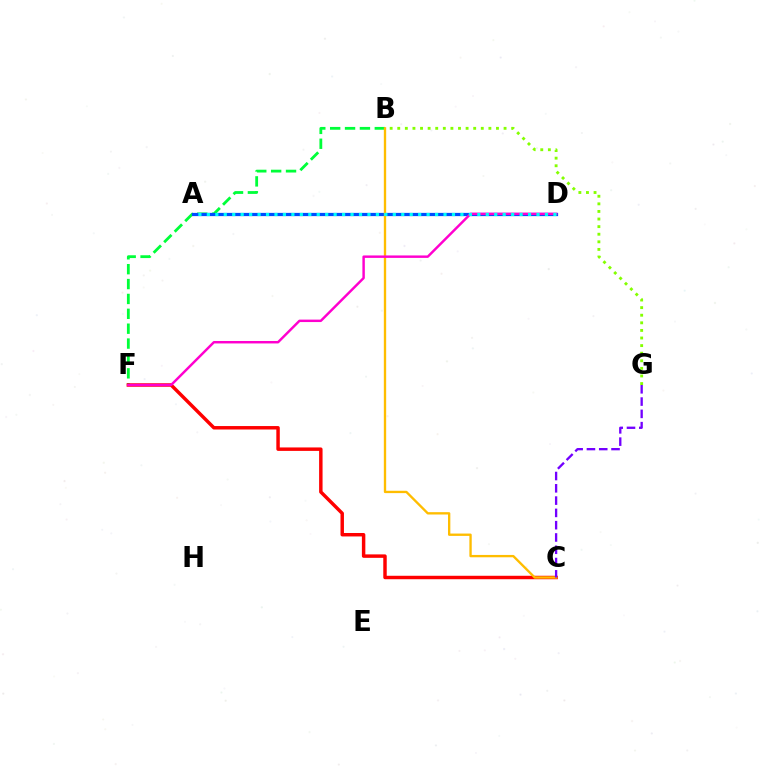{('B', 'G'): [{'color': '#84ff00', 'line_style': 'dotted', 'thickness': 2.06}], ('B', 'F'): [{'color': '#00ff39', 'line_style': 'dashed', 'thickness': 2.02}], ('C', 'F'): [{'color': '#ff0000', 'line_style': 'solid', 'thickness': 2.49}], ('A', 'D'): [{'color': '#004bff', 'line_style': 'solid', 'thickness': 2.33}, {'color': '#00fff6', 'line_style': 'dotted', 'thickness': 2.3}], ('B', 'C'): [{'color': '#ffbd00', 'line_style': 'solid', 'thickness': 1.69}], ('D', 'F'): [{'color': '#ff00cf', 'line_style': 'solid', 'thickness': 1.76}], ('C', 'G'): [{'color': '#7200ff', 'line_style': 'dashed', 'thickness': 1.67}]}